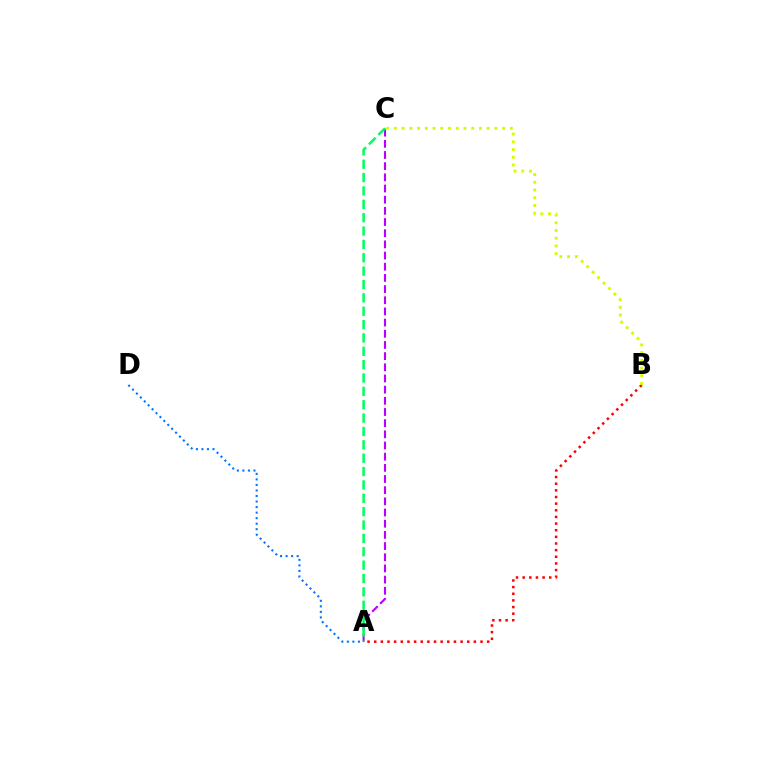{('A', 'C'): [{'color': '#b900ff', 'line_style': 'dashed', 'thickness': 1.52}, {'color': '#00ff5c', 'line_style': 'dashed', 'thickness': 1.82}], ('A', 'D'): [{'color': '#0074ff', 'line_style': 'dotted', 'thickness': 1.5}], ('A', 'B'): [{'color': '#ff0000', 'line_style': 'dotted', 'thickness': 1.81}], ('B', 'C'): [{'color': '#d1ff00', 'line_style': 'dotted', 'thickness': 2.1}]}